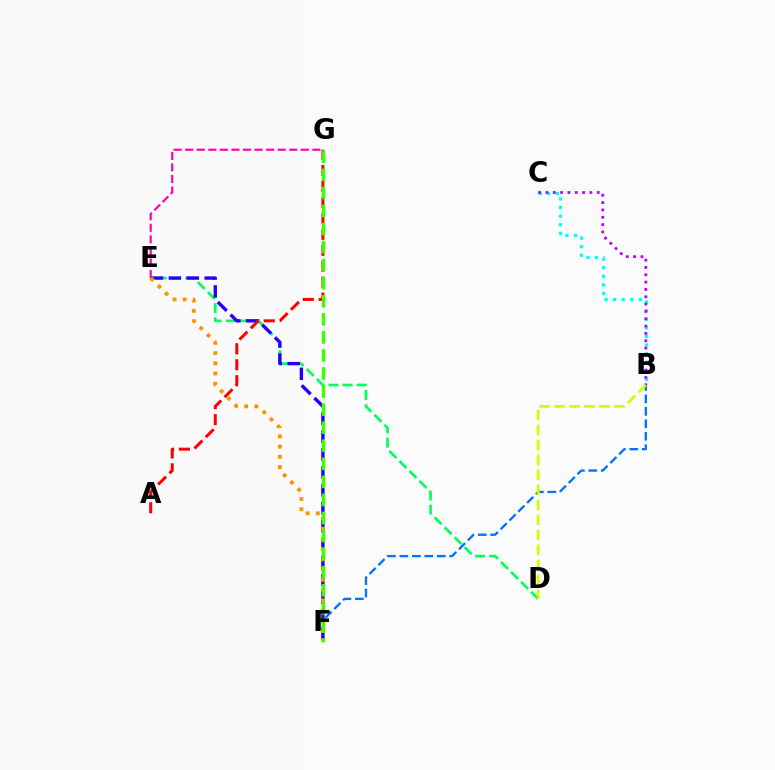{('B', 'C'): [{'color': '#00fff6', 'line_style': 'dotted', 'thickness': 2.34}, {'color': '#b900ff', 'line_style': 'dotted', 'thickness': 1.99}], ('D', 'E'): [{'color': '#00ff5c', 'line_style': 'dashed', 'thickness': 1.92}], ('B', 'F'): [{'color': '#0074ff', 'line_style': 'dashed', 'thickness': 1.69}], ('E', 'G'): [{'color': '#ff00ac', 'line_style': 'dashed', 'thickness': 1.57}], ('E', 'F'): [{'color': '#2500ff', 'line_style': 'dashed', 'thickness': 2.43}, {'color': '#ff9400', 'line_style': 'dotted', 'thickness': 2.78}], ('B', 'D'): [{'color': '#d1ff00', 'line_style': 'dashed', 'thickness': 2.03}], ('A', 'G'): [{'color': '#ff0000', 'line_style': 'dashed', 'thickness': 2.17}], ('F', 'G'): [{'color': '#3dff00', 'line_style': 'dashed', 'thickness': 2.45}]}